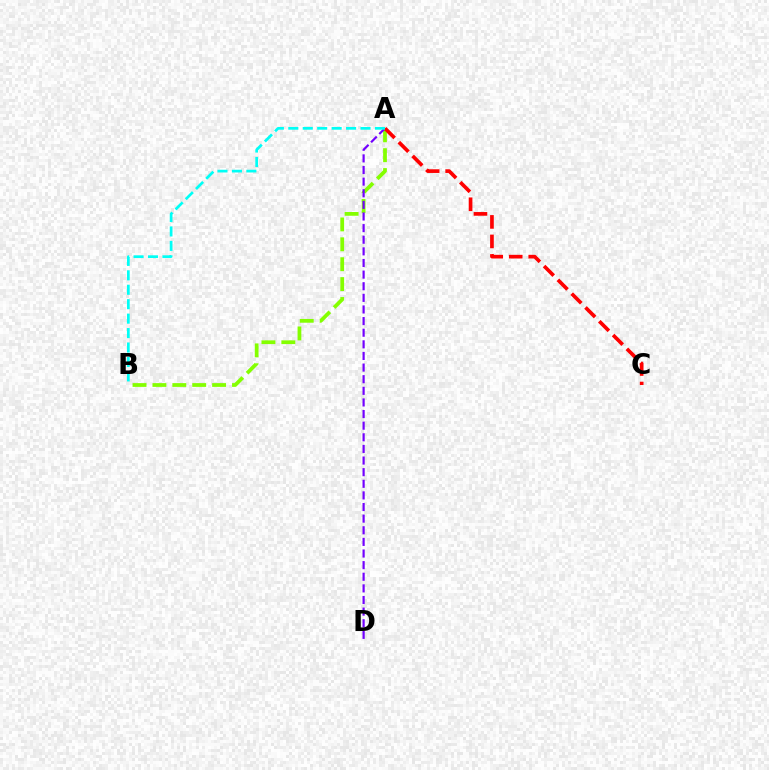{('A', 'B'): [{'color': '#84ff00', 'line_style': 'dashed', 'thickness': 2.7}, {'color': '#00fff6', 'line_style': 'dashed', 'thickness': 1.96}], ('A', 'D'): [{'color': '#7200ff', 'line_style': 'dashed', 'thickness': 1.58}], ('A', 'C'): [{'color': '#ff0000', 'line_style': 'dashed', 'thickness': 2.65}]}